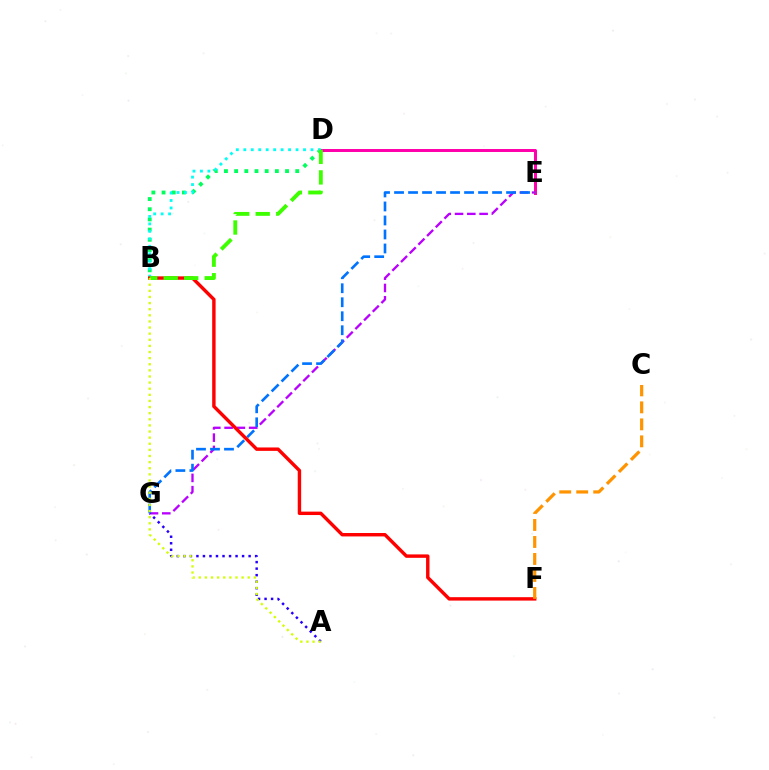{('B', 'D'): [{'color': '#00ff5c', 'line_style': 'dotted', 'thickness': 2.77}, {'color': '#00fff6', 'line_style': 'dotted', 'thickness': 2.03}, {'color': '#3dff00', 'line_style': 'dashed', 'thickness': 2.79}], ('D', 'E'): [{'color': '#ff00ac', 'line_style': 'solid', 'thickness': 2.15}], ('E', 'G'): [{'color': '#b900ff', 'line_style': 'dashed', 'thickness': 1.67}, {'color': '#0074ff', 'line_style': 'dashed', 'thickness': 1.9}], ('A', 'G'): [{'color': '#2500ff', 'line_style': 'dotted', 'thickness': 1.77}], ('B', 'F'): [{'color': '#ff0000', 'line_style': 'solid', 'thickness': 2.46}], ('C', 'F'): [{'color': '#ff9400', 'line_style': 'dashed', 'thickness': 2.31}], ('A', 'B'): [{'color': '#d1ff00', 'line_style': 'dotted', 'thickness': 1.66}]}